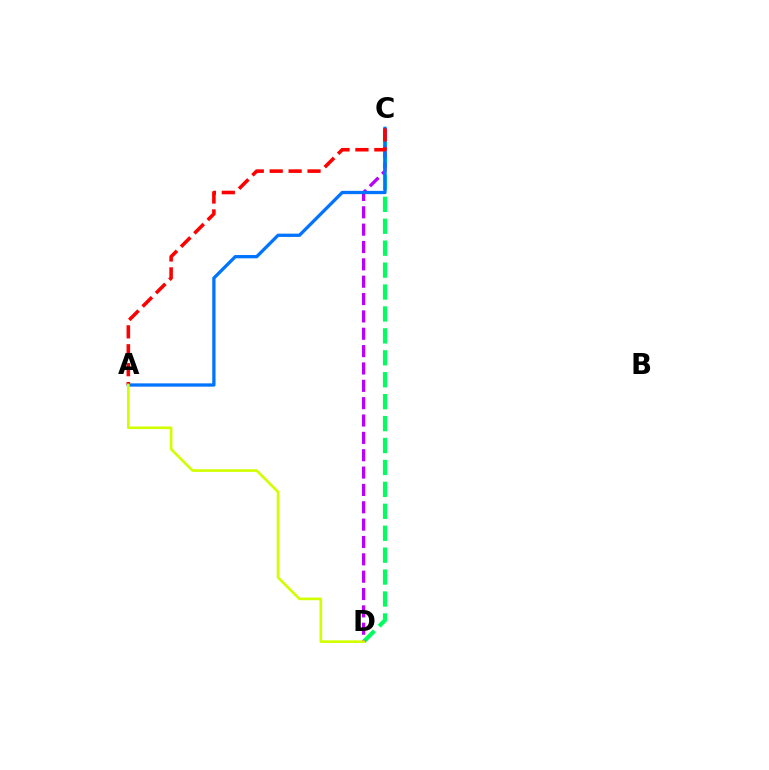{('C', 'D'): [{'color': '#00ff5c', 'line_style': 'dashed', 'thickness': 2.98}, {'color': '#b900ff', 'line_style': 'dashed', 'thickness': 2.36}], ('A', 'C'): [{'color': '#0074ff', 'line_style': 'solid', 'thickness': 2.36}, {'color': '#ff0000', 'line_style': 'dashed', 'thickness': 2.57}], ('A', 'D'): [{'color': '#d1ff00', 'line_style': 'solid', 'thickness': 1.91}]}